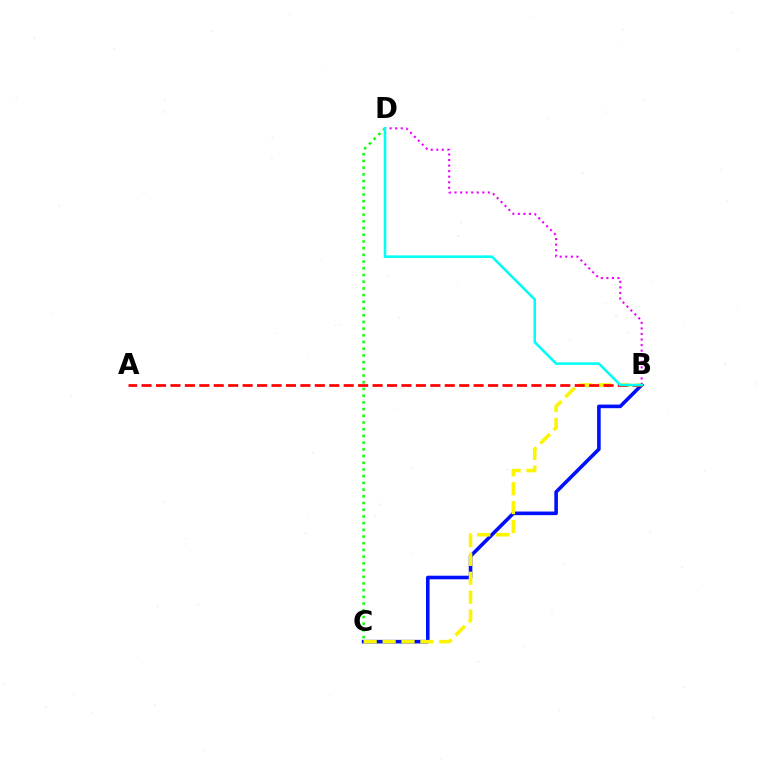{('B', 'C'): [{'color': '#0010ff', 'line_style': 'solid', 'thickness': 2.59}, {'color': '#fcf500', 'line_style': 'dashed', 'thickness': 2.57}], ('C', 'D'): [{'color': '#08ff00', 'line_style': 'dotted', 'thickness': 1.82}], ('A', 'B'): [{'color': '#ff0000', 'line_style': 'dashed', 'thickness': 1.96}], ('B', 'D'): [{'color': '#ee00ff', 'line_style': 'dotted', 'thickness': 1.51}, {'color': '#00fff6', 'line_style': 'solid', 'thickness': 1.85}]}